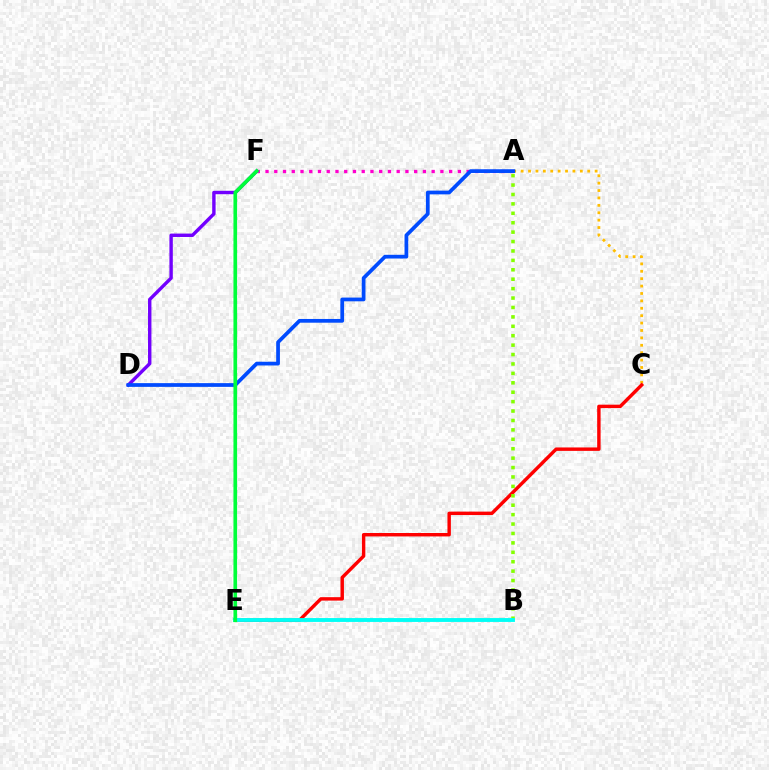{('A', 'F'): [{'color': '#ff00cf', 'line_style': 'dotted', 'thickness': 2.38}], ('A', 'C'): [{'color': '#ffbd00', 'line_style': 'dotted', 'thickness': 2.01}], ('C', 'E'): [{'color': '#ff0000', 'line_style': 'solid', 'thickness': 2.47}], ('D', 'F'): [{'color': '#7200ff', 'line_style': 'solid', 'thickness': 2.45}], ('A', 'B'): [{'color': '#84ff00', 'line_style': 'dotted', 'thickness': 2.56}], ('B', 'E'): [{'color': '#00fff6', 'line_style': 'solid', 'thickness': 2.79}], ('A', 'D'): [{'color': '#004bff', 'line_style': 'solid', 'thickness': 2.69}], ('E', 'F'): [{'color': '#00ff39', 'line_style': 'solid', 'thickness': 2.63}]}